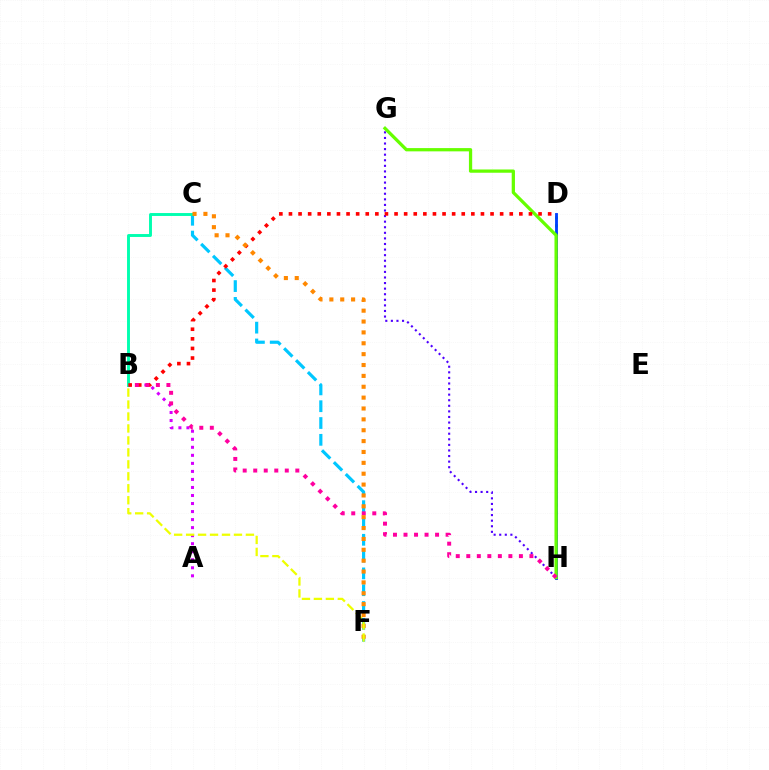{('A', 'B'): [{'color': '#d600ff', 'line_style': 'dotted', 'thickness': 2.18}], ('D', 'H'): [{'color': '#00ff27', 'line_style': 'dotted', 'thickness': 2.17}, {'color': '#003fff', 'line_style': 'solid', 'thickness': 2.05}], ('G', 'H'): [{'color': '#4f00ff', 'line_style': 'dotted', 'thickness': 1.52}, {'color': '#66ff00', 'line_style': 'solid', 'thickness': 2.35}], ('C', 'F'): [{'color': '#00c7ff', 'line_style': 'dashed', 'thickness': 2.28}, {'color': '#ff8800', 'line_style': 'dotted', 'thickness': 2.95}], ('B', 'C'): [{'color': '#00ffaf', 'line_style': 'solid', 'thickness': 2.1}], ('B', 'D'): [{'color': '#ff0000', 'line_style': 'dotted', 'thickness': 2.61}], ('B', 'H'): [{'color': '#ff00a0', 'line_style': 'dotted', 'thickness': 2.86}], ('B', 'F'): [{'color': '#eeff00', 'line_style': 'dashed', 'thickness': 1.63}]}